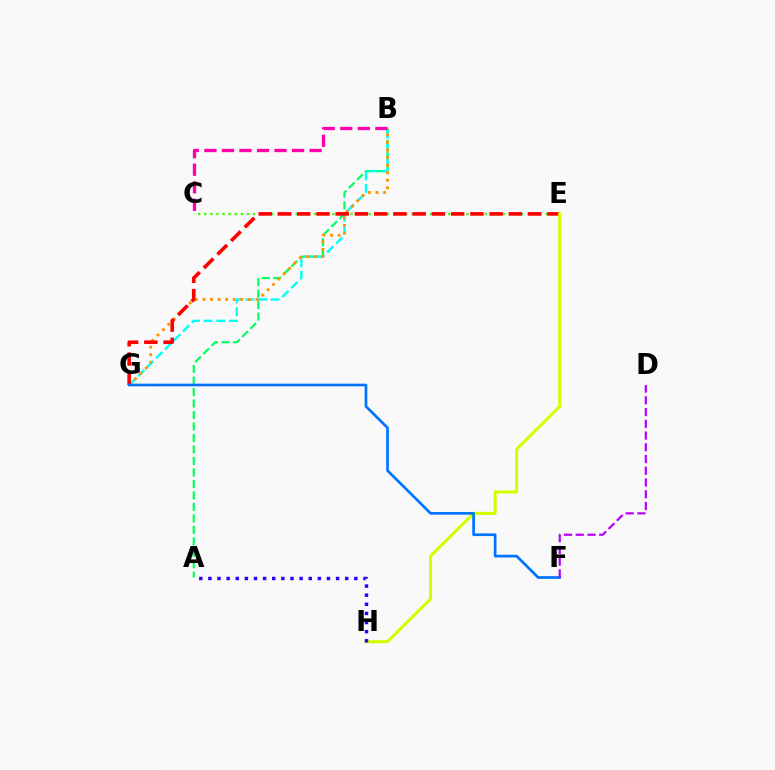{('C', 'E'): [{'color': '#3dff00', 'line_style': 'dotted', 'thickness': 1.66}], ('A', 'B'): [{'color': '#00ff5c', 'line_style': 'dashed', 'thickness': 1.56}], ('B', 'G'): [{'color': '#00fff6', 'line_style': 'dashed', 'thickness': 1.72}, {'color': '#ff9400', 'line_style': 'dotted', 'thickness': 2.06}], ('E', 'G'): [{'color': '#ff0000', 'line_style': 'dashed', 'thickness': 2.61}], ('E', 'H'): [{'color': '#d1ff00', 'line_style': 'solid', 'thickness': 2.2}], ('F', 'G'): [{'color': '#0074ff', 'line_style': 'solid', 'thickness': 1.94}], ('A', 'H'): [{'color': '#2500ff', 'line_style': 'dotted', 'thickness': 2.48}], ('D', 'F'): [{'color': '#b900ff', 'line_style': 'dashed', 'thickness': 1.6}], ('B', 'C'): [{'color': '#ff00ac', 'line_style': 'dashed', 'thickness': 2.38}]}